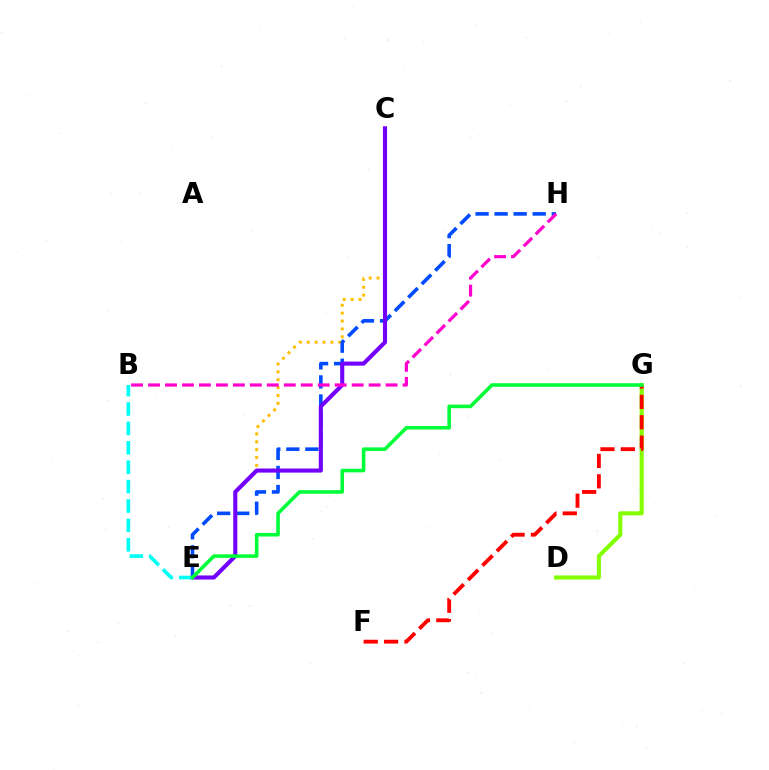{('C', 'E'): [{'color': '#ffbd00', 'line_style': 'dotted', 'thickness': 2.14}, {'color': '#7200ff', 'line_style': 'solid', 'thickness': 2.94}], ('D', 'G'): [{'color': '#84ff00', 'line_style': 'solid', 'thickness': 2.93}], ('E', 'H'): [{'color': '#004bff', 'line_style': 'dashed', 'thickness': 2.59}], ('B', 'H'): [{'color': '#ff00cf', 'line_style': 'dashed', 'thickness': 2.31}], ('B', 'E'): [{'color': '#00fff6', 'line_style': 'dashed', 'thickness': 2.64}], ('F', 'G'): [{'color': '#ff0000', 'line_style': 'dashed', 'thickness': 2.77}], ('E', 'G'): [{'color': '#00ff39', 'line_style': 'solid', 'thickness': 2.58}]}